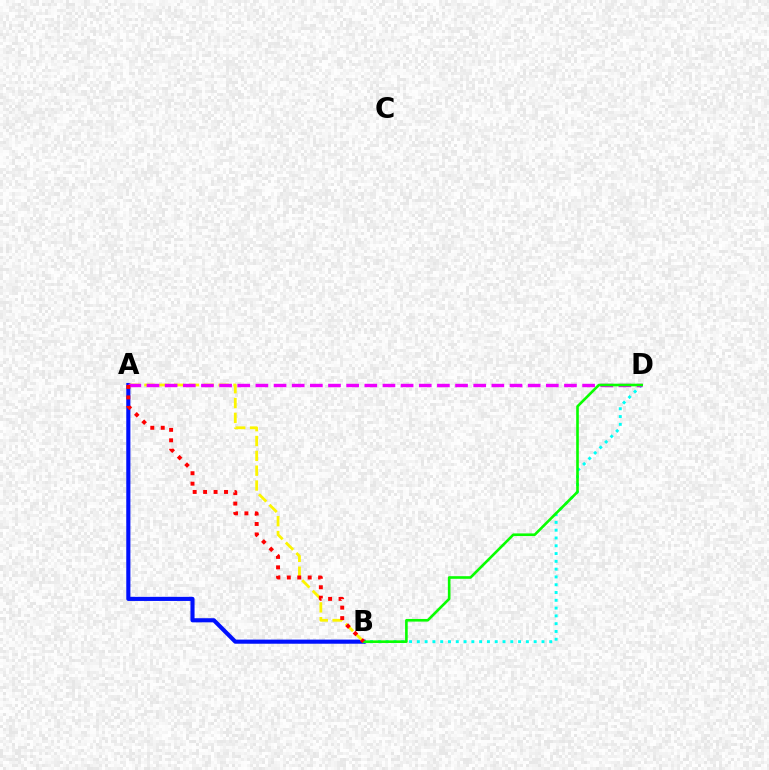{('B', 'D'): [{'color': '#00fff6', 'line_style': 'dotted', 'thickness': 2.12}, {'color': '#08ff00', 'line_style': 'solid', 'thickness': 1.89}], ('A', 'B'): [{'color': '#0010ff', 'line_style': 'solid', 'thickness': 2.96}, {'color': '#fcf500', 'line_style': 'dashed', 'thickness': 2.02}, {'color': '#ff0000', 'line_style': 'dotted', 'thickness': 2.84}], ('A', 'D'): [{'color': '#ee00ff', 'line_style': 'dashed', 'thickness': 2.47}]}